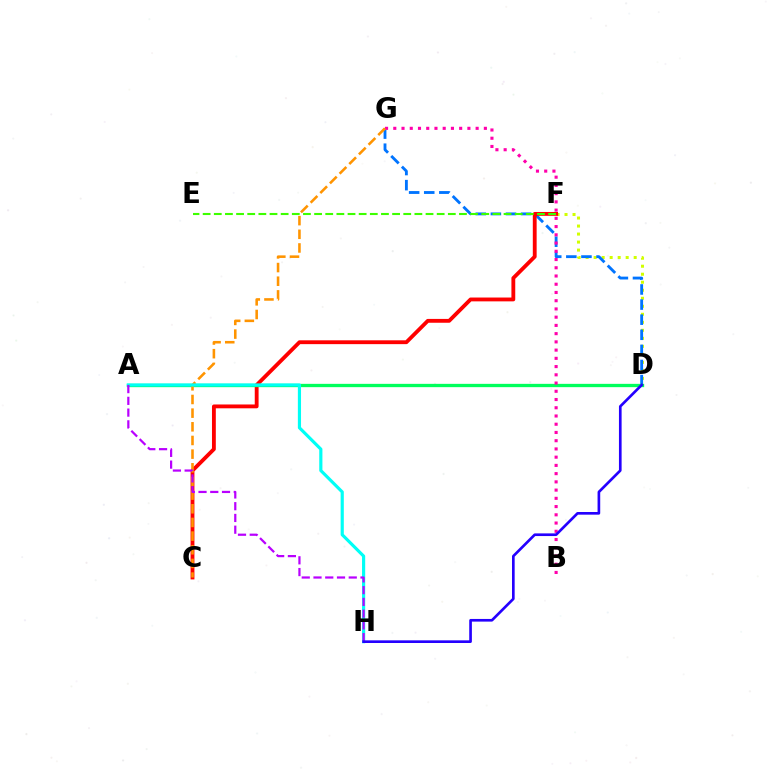{('D', 'F'): [{'color': '#d1ff00', 'line_style': 'dotted', 'thickness': 2.18}], ('D', 'G'): [{'color': '#0074ff', 'line_style': 'dashed', 'thickness': 2.05}], ('C', 'F'): [{'color': '#ff0000', 'line_style': 'solid', 'thickness': 2.76}], ('A', 'D'): [{'color': '#00ff5c', 'line_style': 'solid', 'thickness': 2.38}], ('B', 'G'): [{'color': '#ff00ac', 'line_style': 'dotted', 'thickness': 2.24}], ('C', 'G'): [{'color': '#ff9400', 'line_style': 'dashed', 'thickness': 1.86}], ('A', 'H'): [{'color': '#00fff6', 'line_style': 'solid', 'thickness': 2.28}, {'color': '#b900ff', 'line_style': 'dashed', 'thickness': 1.6}], ('D', 'H'): [{'color': '#2500ff', 'line_style': 'solid', 'thickness': 1.92}], ('E', 'F'): [{'color': '#3dff00', 'line_style': 'dashed', 'thickness': 1.51}]}